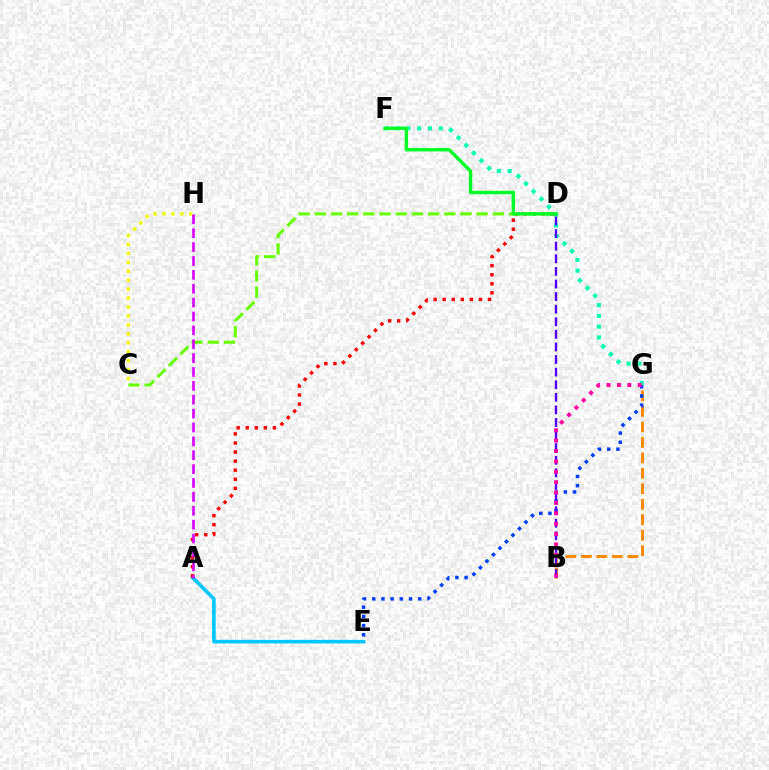{('F', 'G'): [{'color': '#00ffaf', 'line_style': 'dotted', 'thickness': 2.94}], ('C', 'H'): [{'color': '#eeff00', 'line_style': 'dotted', 'thickness': 2.43}], ('A', 'E'): [{'color': '#00c7ff', 'line_style': 'solid', 'thickness': 2.56}], ('A', 'D'): [{'color': '#ff0000', 'line_style': 'dotted', 'thickness': 2.46}], ('B', 'G'): [{'color': '#ff8800', 'line_style': 'dashed', 'thickness': 2.1}, {'color': '#ff00a0', 'line_style': 'dotted', 'thickness': 2.82}], ('E', 'G'): [{'color': '#003fff', 'line_style': 'dotted', 'thickness': 2.5}], ('C', 'D'): [{'color': '#66ff00', 'line_style': 'dashed', 'thickness': 2.2}], ('B', 'D'): [{'color': '#4f00ff', 'line_style': 'dashed', 'thickness': 1.71}], ('D', 'F'): [{'color': '#00ff27', 'line_style': 'solid', 'thickness': 2.46}], ('A', 'H'): [{'color': '#d600ff', 'line_style': 'dashed', 'thickness': 1.89}]}